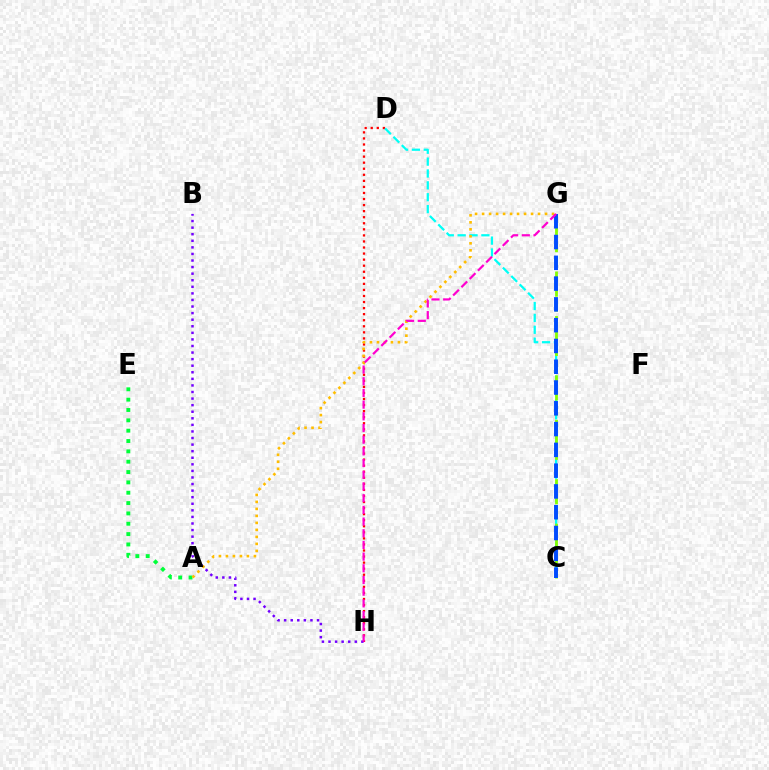{('D', 'H'): [{'color': '#ff0000', 'line_style': 'dotted', 'thickness': 1.65}], ('C', 'D'): [{'color': '#00fff6', 'line_style': 'dashed', 'thickness': 1.61}], ('C', 'G'): [{'color': '#84ff00', 'line_style': 'dashed', 'thickness': 2.01}, {'color': '#004bff', 'line_style': 'dashed', 'thickness': 2.82}], ('B', 'H'): [{'color': '#7200ff', 'line_style': 'dotted', 'thickness': 1.79}], ('A', 'E'): [{'color': '#00ff39', 'line_style': 'dotted', 'thickness': 2.81}], ('A', 'G'): [{'color': '#ffbd00', 'line_style': 'dotted', 'thickness': 1.9}], ('G', 'H'): [{'color': '#ff00cf', 'line_style': 'dashed', 'thickness': 1.59}]}